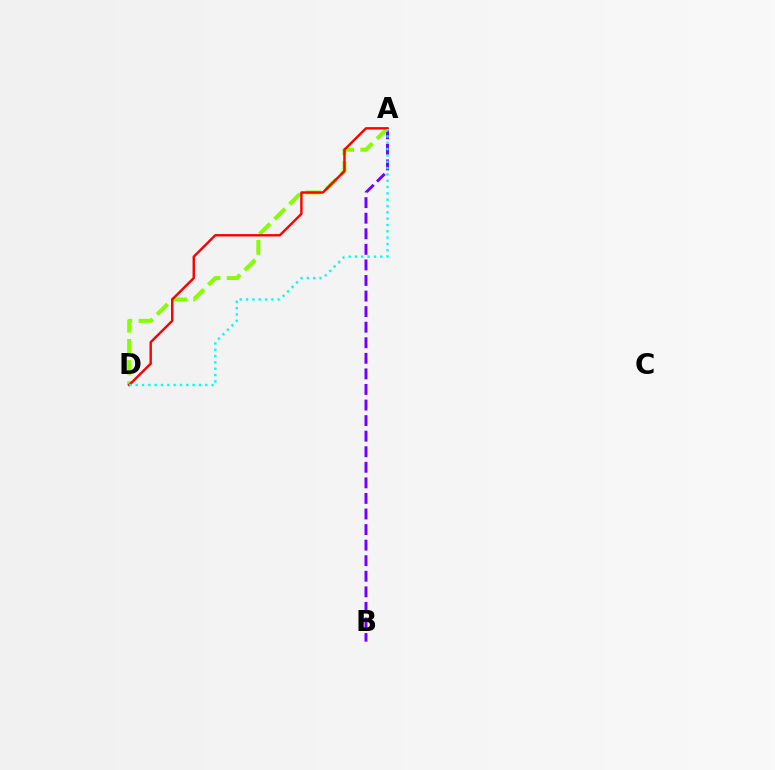{('A', 'B'): [{'color': '#7200ff', 'line_style': 'dashed', 'thickness': 2.11}], ('A', 'D'): [{'color': '#84ff00', 'line_style': 'dashed', 'thickness': 2.88}, {'color': '#ff0000', 'line_style': 'solid', 'thickness': 1.74}, {'color': '#00fff6', 'line_style': 'dotted', 'thickness': 1.72}]}